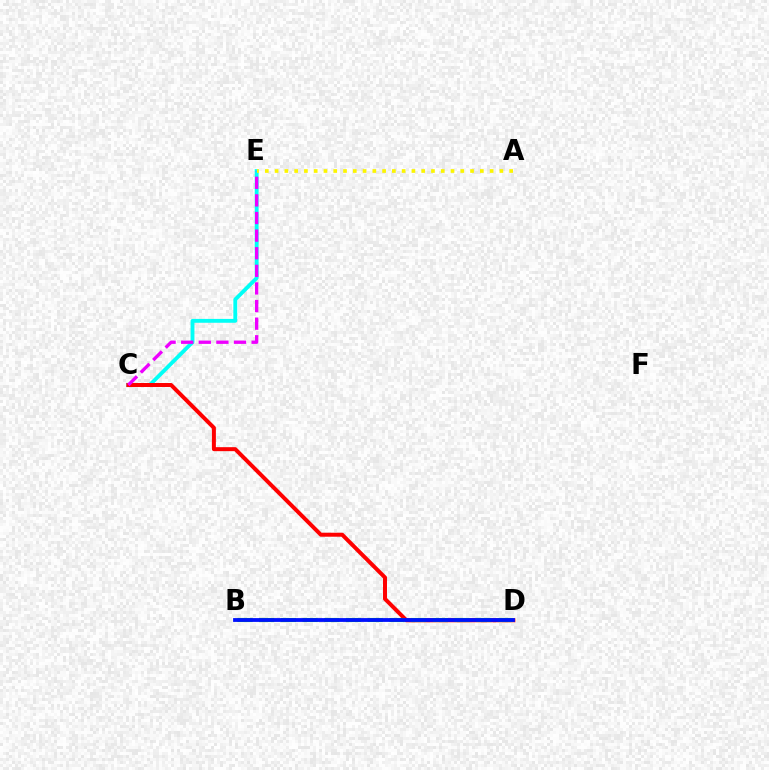{('C', 'E'): [{'color': '#00fff6', 'line_style': 'solid', 'thickness': 2.78}, {'color': '#ee00ff', 'line_style': 'dashed', 'thickness': 2.39}], ('C', 'D'): [{'color': '#ff0000', 'line_style': 'solid', 'thickness': 2.87}], ('B', 'D'): [{'color': '#08ff00', 'line_style': 'dashed', 'thickness': 2.95}, {'color': '#0010ff', 'line_style': 'solid', 'thickness': 2.74}], ('A', 'E'): [{'color': '#fcf500', 'line_style': 'dotted', 'thickness': 2.66}]}